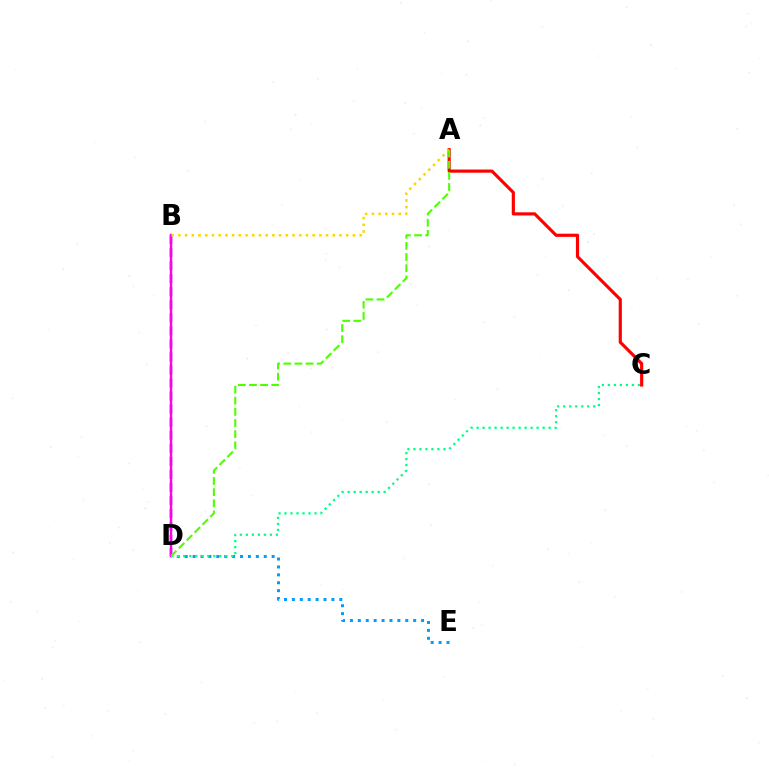{('D', 'E'): [{'color': '#009eff', 'line_style': 'dotted', 'thickness': 2.15}], ('B', 'D'): [{'color': '#3700ff', 'line_style': 'dashed', 'thickness': 1.77}, {'color': '#ff00ed', 'line_style': 'solid', 'thickness': 1.74}], ('A', 'C'): [{'color': '#ff0000', 'line_style': 'solid', 'thickness': 2.28}], ('A', 'B'): [{'color': '#ffd500', 'line_style': 'dotted', 'thickness': 1.82}], ('C', 'D'): [{'color': '#00ff86', 'line_style': 'dotted', 'thickness': 1.63}], ('A', 'D'): [{'color': '#4fff00', 'line_style': 'dashed', 'thickness': 1.51}]}